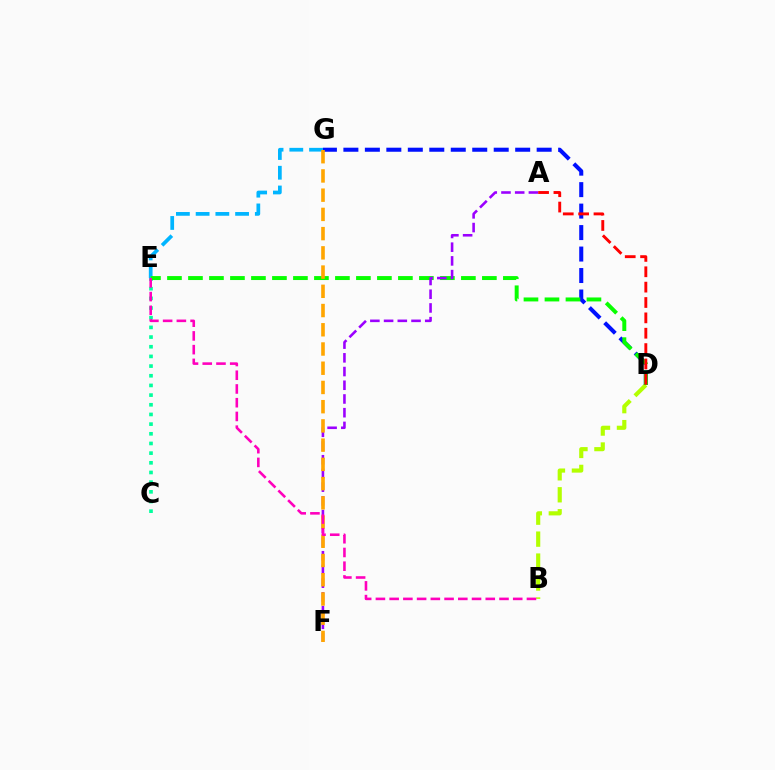{('E', 'G'): [{'color': '#00b5ff', 'line_style': 'dashed', 'thickness': 2.68}], ('C', 'E'): [{'color': '#00ff9d', 'line_style': 'dotted', 'thickness': 2.63}], ('B', 'D'): [{'color': '#b3ff00', 'line_style': 'dashed', 'thickness': 2.98}], ('D', 'G'): [{'color': '#0010ff', 'line_style': 'dashed', 'thickness': 2.92}], ('D', 'E'): [{'color': '#08ff00', 'line_style': 'dashed', 'thickness': 2.85}], ('A', 'F'): [{'color': '#9b00ff', 'line_style': 'dashed', 'thickness': 1.86}], ('F', 'G'): [{'color': '#ffa500', 'line_style': 'dashed', 'thickness': 2.61}], ('A', 'D'): [{'color': '#ff0000', 'line_style': 'dashed', 'thickness': 2.09}], ('B', 'E'): [{'color': '#ff00bd', 'line_style': 'dashed', 'thickness': 1.87}]}